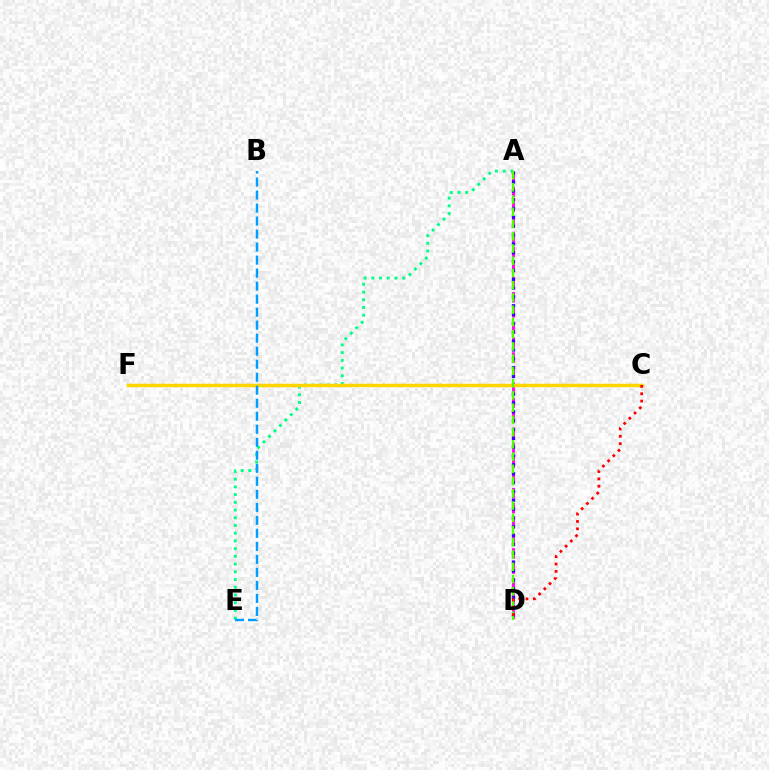{('A', 'E'): [{'color': '#00ff86', 'line_style': 'dotted', 'thickness': 2.1}], ('A', 'D'): [{'color': '#ff00ed', 'line_style': 'dashed', 'thickness': 2.05}, {'color': '#3700ff', 'line_style': 'dotted', 'thickness': 2.4}, {'color': '#4fff00', 'line_style': 'dashed', 'thickness': 1.66}], ('C', 'F'): [{'color': '#ffd500', 'line_style': 'solid', 'thickness': 2.52}], ('C', 'D'): [{'color': '#ff0000', 'line_style': 'dotted', 'thickness': 2.0}], ('B', 'E'): [{'color': '#009eff', 'line_style': 'dashed', 'thickness': 1.77}]}